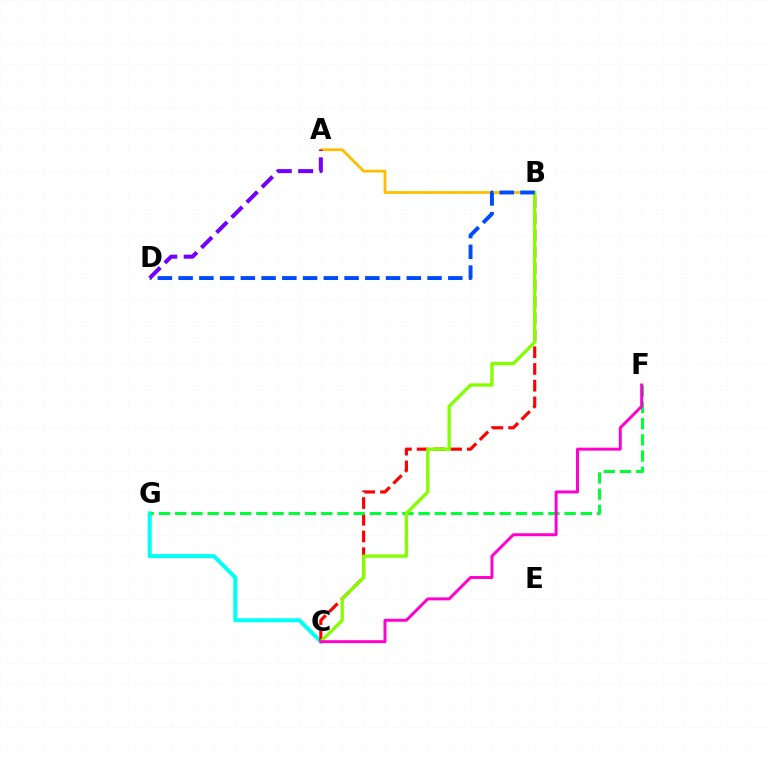{('A', 'B'): [{'color': '#ffbd00', 'line_style': 'solid', 'thickness': 2.0}], ('C', 'G'): [{'color': '#00fff6', 'line_style': 'solid', 'thickness': 2.89}], ('B', 'C'): [{'color': '#ff0000', 'line_style': 'dashed', 'thickness': 2.27}, {'color': '#84ff00', 'line_style': 'solid', 'thickness': 2.39}], ('F', 'G'): [{'color': '#00ff39', 'line_style': 'dashed', 'thickness': 2.2}], ('B', 'D'): [{'color': '#004bff', 'line_style': 'dashed', 'thickness': 2.82}], ('C', 'F'): [{'color': '#ff00cf', 'line_style': 'solid', 'thickness': 2.13}], ('A', 'D'): [{'color': '#7200ff', 'line_style': 'dashed', 'thickness': 2.91}]}